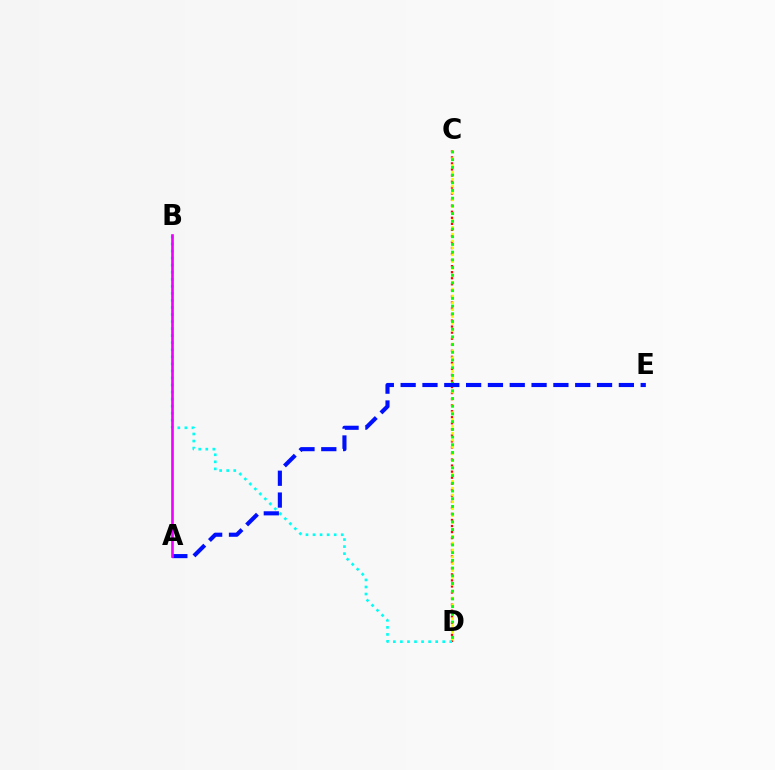{('C', 'D'): [{'color': '#ff0000', 'line_style': 'dotted', 'thickness': 1.64}, {'color': '#fcf500', 'line_style': 'dotted', 'thickness': 1.87}, {'color': '#08ff00', 'line_style': 'dotted', 'thickness': 2.09}], ('B', 'D'): [{'color': '#00fff6', 'line_style': 'dotted', 'thickness': 1.92}], ('A', 'E'): [{'color': '#0010ff', 'line_style': 'dashed', 'thickness': 2.96}], ('A', 'B'): [{'color': '#ee00ff', 'line_style': 'solid', 'thickness': 1.91}]}